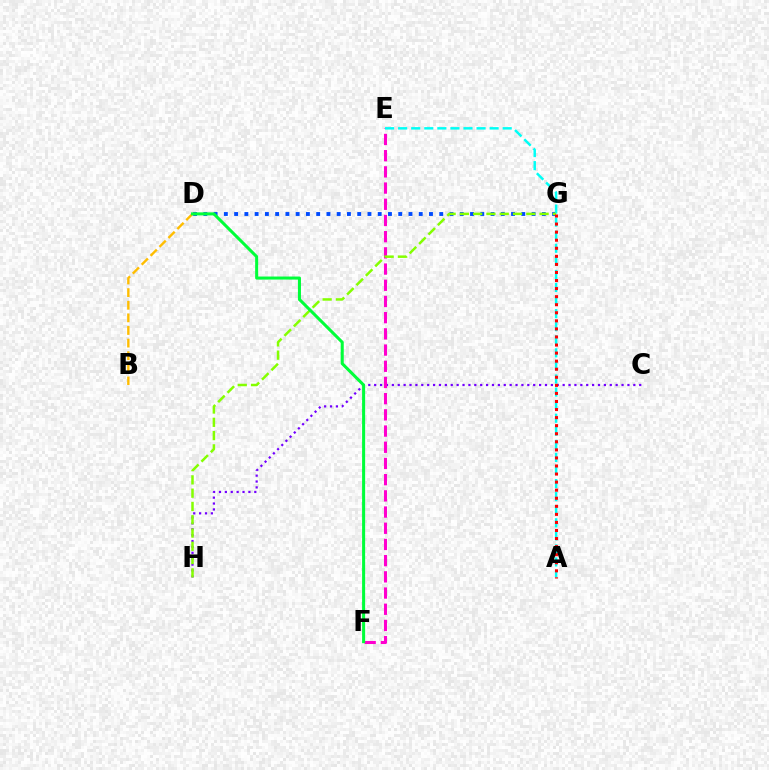{('D', 'G'): [{'color': '#004bff', 'line_style': 'dotted', 'thickness': 2.79}], ('C', 'H'): [{'color': '#7200ff', 'line_style': 'dotted', 'thickness': 1.6}], ('E', 'F'): [{'color': '#ff00cf', 'line_style': 'dashed', 'thickness': 2.2}], ('A', 'E'): [{'color': '#00fff6', 'line_style': 'dashed', 'thickness': 1.78}], ('G', 'H'): [{'color': '#84ff00', 'line_style': 'dashed', 'thickness': 1.8}], ('B', 'D'): [{'color': '#ffbd00', 'line_style': 'dashed', 'thickness': 1.71}], ('A', 'G'): [{'color': '#ff0000', 'line_style': 'dotted', 'thickness': 2.19}], ('D', 'F'): [{'color': '#00ff39', 'line_style': 'solid', 'thickness': 2.19}]}